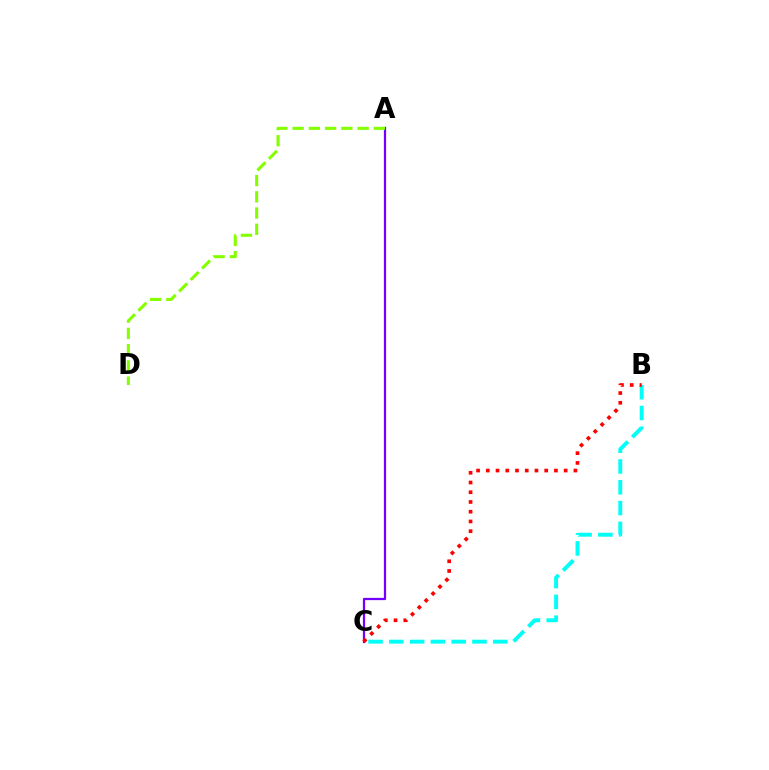{('B', 'C'): [{'color': '#00fff6', 'line_style': 'dashed', 'thickness': 2.82}, {'color': '#ff0000', 'line_style': 'dotted', 'thickness': 2.64}], ('A', 'C'): [{'color': '#7200ff', 'line_style': 'solid', 'thickness': 1.62}], ('A', 'D'): [{'color': '#84ff00', 'line_style': 'dashed', 'thickness': 2.21}]}